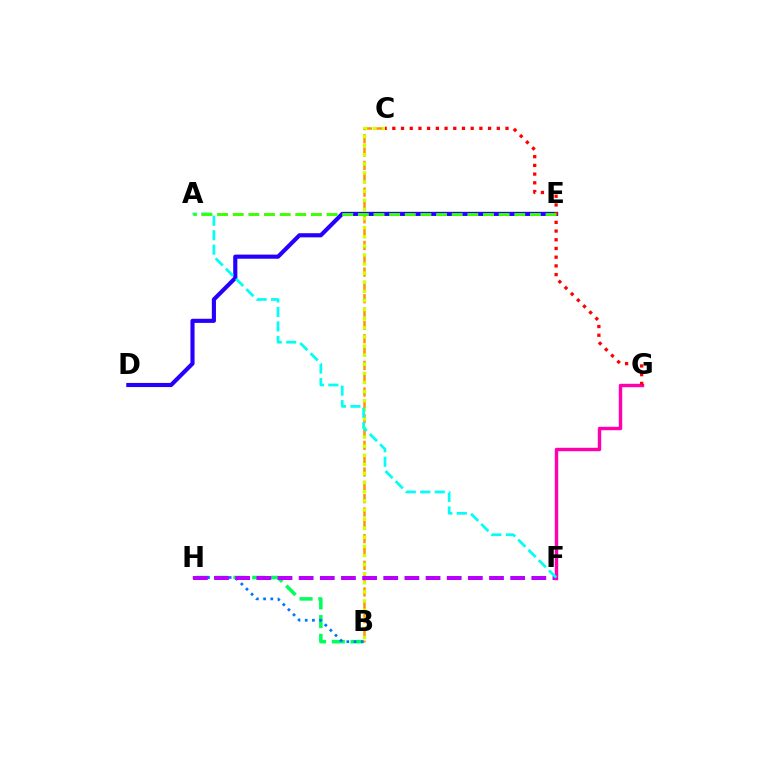{('B', 'H'): [{'color': '#00ff5c', 'line_style': 'dashed', 'thickness': 2.55}, {'color': '#0074ff', 'line_style': 'dotted', 'thickness': 1.96}], ('B', 'C'): [{'color': '#ff9400', 'line_style': 'dashed', 'thickness': 1.81}, {'color': '#d1ff00', 'line_style': 'dotted', 'thickness': 2.47}], ('F', 'H'): [{'color': '#b900ff', 'line_style': 'dashed', 'thickness': 2.87}], ('F', 'G'): [{'color': '#ff00ac', 'line_style': 'solid', 'thickness': 2.47}], ('D', 'E'): [{'color': '#2500ff', 'line_style': 'solid', 'thickness': 2.97}], ('C', 'G'): [{'color': '#ff0000', 'line_style': 'dotted', 'thickness': 2.37}], ('A', 'F'): [{'color': '#00fff6', 'line_style': 'dashed', 'thickness': 1.97}], ('A', 'E'): [{'color': '#3dff00', 'line_style': 'dashed', 'thickness': 2.12}]}